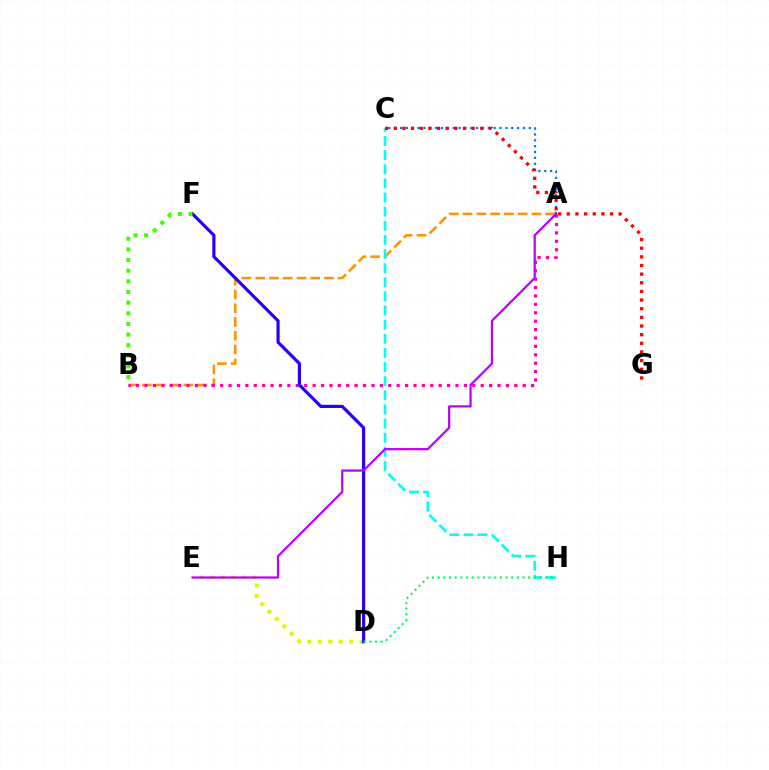{('A', 'B'): [{'color': '#ff9400', 'line_style': 'dashed', 'thickness': 1.87}, {'color': '#ff00ac', 'line_style': 'dotted', 'thickness': 2.28}], ('A', 'C'): [{'color': '#0074ff', 'line_style': 'dotted', 'thickness': 1.59}], ('D', 'E'): [{'color': '#d1ff00', 'line_style': 'dotted', 'thickness': 2.84}], ('C', 'H'): [{'color': '#00fff6', 'line_style': 'dashed', 'thickness': 1.92}], ('D', 'F'): [{'color': '#2500ff', 'line_style': 'solid', 'thickness': 2.28}], ('B', 'F'): [{'color': '#3dff00', 'line_style': 'dotted', 'thickness': 2.89}], ('C', 'G'): [{'color': '#ff0000', 'line_style': 'dotted', 'thickness': 2.35}], ('A', 'E'): [{'color': '#b900ff', 'line_style': 'solid', 'thickness': 1.6}], ('D', 'H'): [{'color': '#00ff5c', 'line_style': 'dotted', 'thickness': 1.54}]}